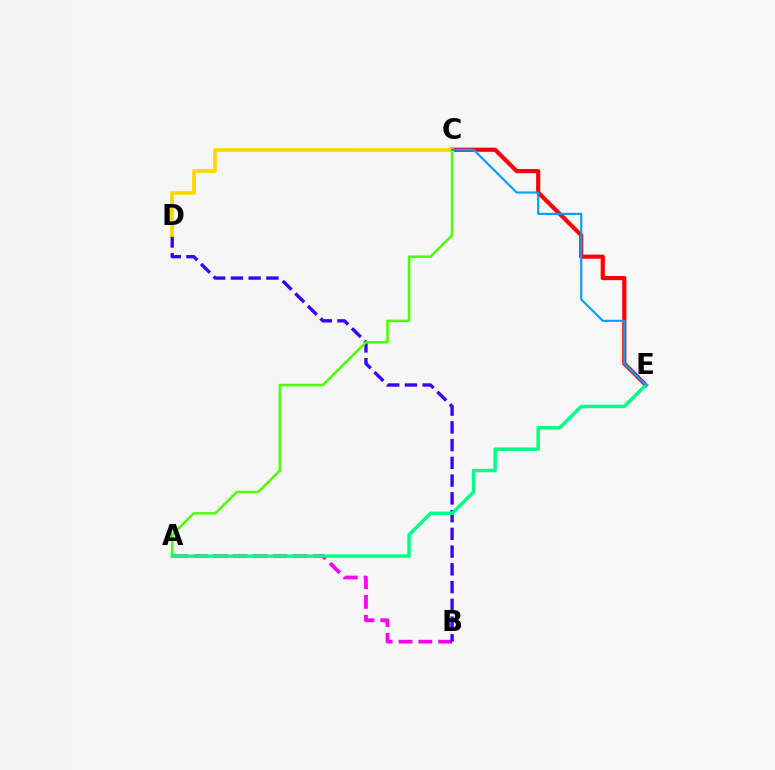{('A', 'B'): [{'color': '#ff00ed', 'line_style': 'dashed', 'thickness': 2.69}], ('B', 'D'): [{'color': '#3700ff', 'line_style': 'dashed', 'thickness': 2.41}], ('C', 'E'): [{'color': '#ff0000', 'line_style': 'solid', 'thickness': 3.0}, {'color': '#009eff', 'line_style': 'solid', 'thickness': 1.54}], ('A', 'C'): [{'color': '#4fff00', 'line_style': 'solid', 'thickness': 1.84}], ('A', 'E'): [{'color': '#00ff86', 'line_style': 'solid', 'thickness': 2.51}], ('C', 'D'): [{'color': '#ffd500', 'line_style': 'solid', 'thickness': 2.69}]}